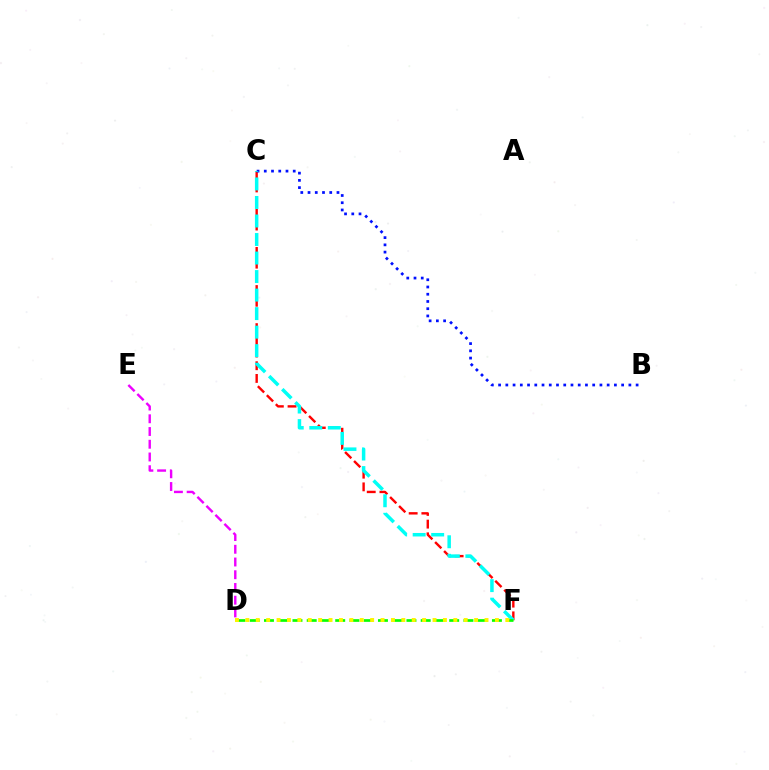{('D', 'E'): [{'color': '#ee00ff', 'line_style': 'dashed', 'thickness': 1.73}], ('C', 'F'): [{'color': '#ff0000', 'line_style': 'dashed', 'thickness': 1.73}, {'color': '#00fff6', 'line_style': 'dashed', 'thickness': 2.52}], ('B', 'C'): [{'color': '#0010ff', 'line_style': 'dotted', 'thickness': 1.97}], ('D', 'F'): [{'color': '#08ff00', 'line_style': 'dashed', 'thickness': 1.94}, {'color': '#fcf500', 'line_style': 'dotted', 'thickness': 2.83}]}